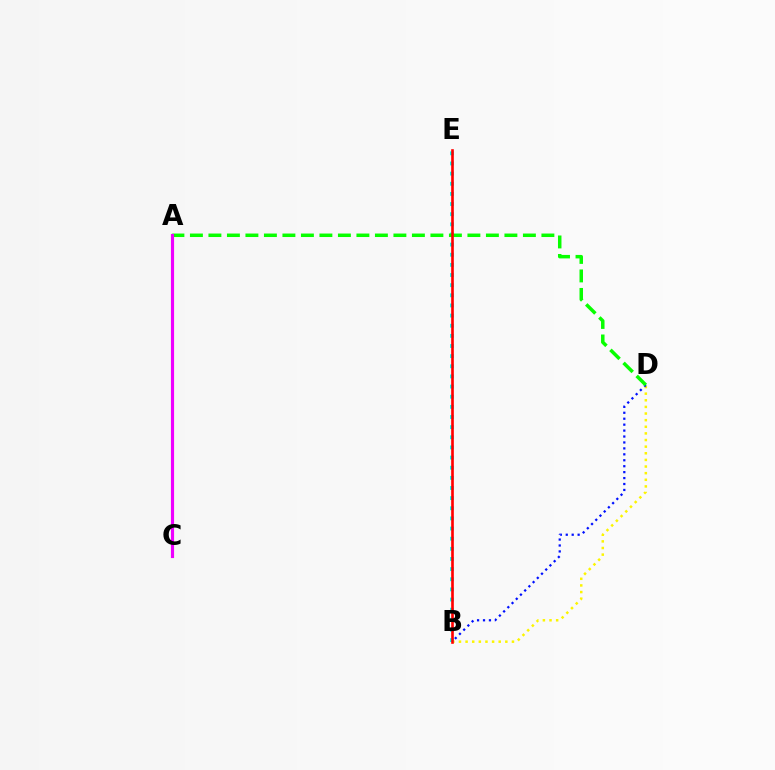{('B', 'D'): [{'color': '#fcf500', 'line_style': 'dotted', 'thickness': 1.8}, {'color': '#0010ff', 'line_style': 'dotted', 'thickness': 1.61}], ('B', 'E'): [{'color': '#00fff6', 'line_style': 'dotted', 'thickness': 2.76}, {'color': '#ff0000', 'line_style': 'solid', 'thickness': 1.9}], ('A', 'D'): [{'color': '#08ff00', 'line_style': 'dashed', 'thickness': 2.51}], ('A', 'C'): [{'color': '#ee00ff', 'line_style': 'solid', 'thickness': 2.26}]}